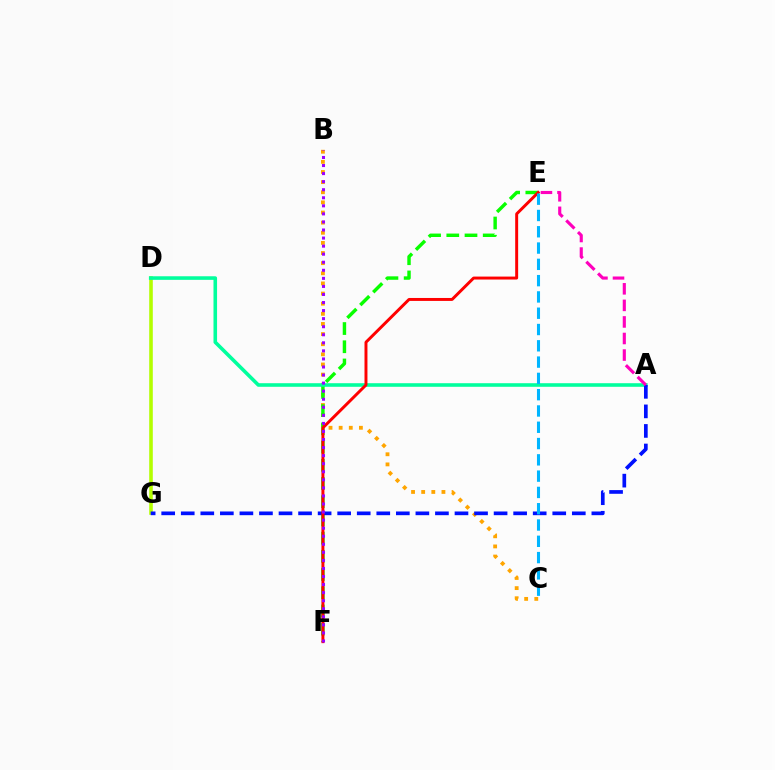{('D', 'G'): [{'color': '#b3ff00', 'line_style': 'solid', 'thickness': 2.58}], ('B', 'C'): [{'color': '#ffa500', 'line_style': 'dotted', 'thickness': 2.75}], ('E', 'F'): [{'color': '#08ff00', 'line_style': 'dashed', 'thickness': 2.47}, {'color': '#ff0000', 'line_style': 'solid', 'thickness': 2.13}], ('A', 'D'): [{'color': '#00ff9d', 'line_style': 'solid', 'thickness': 2.58}], ('A', 'G'): [{'color': '#0010ff', 'line_style': 'dashed', 'thickness': 2.66}], ('A', 'E'): [{'color': '#ff00bd', 'line_style': 'dashed', 'thickness': 2.25}], ('B', 'F'): [{'color': '#9b00ff', 'line_style': 'dotted', 'thickness': 2.19}], ('C', 'E'): [{'color': '#00b5ff', 'line_style': 'dashed', 'thickness': 2.21}]}